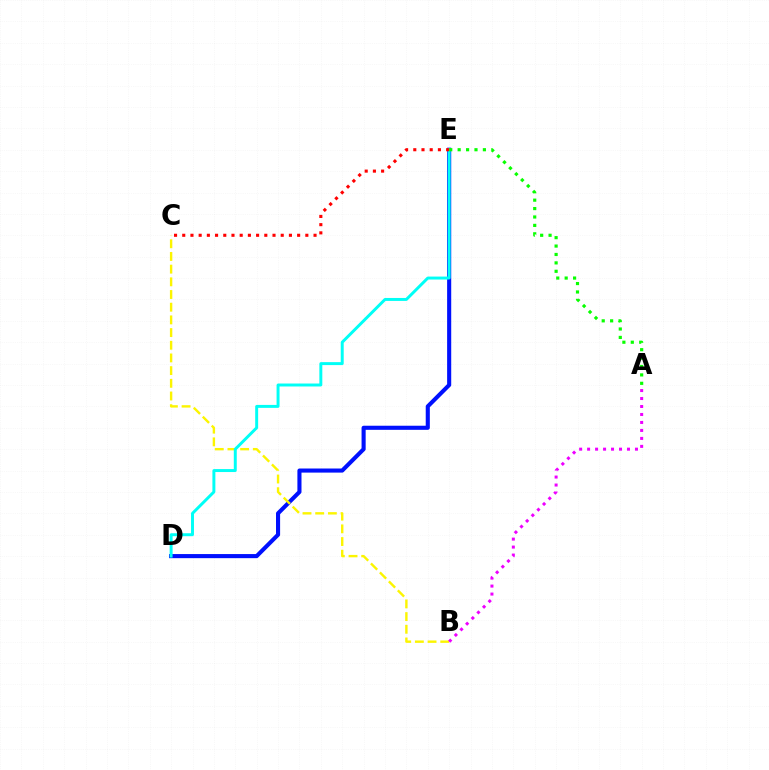{('D', 'E'): [{'color': '#0010ff', 'line_style': 'solid', 'thickness': 2.95}, {'color': '#00fff6', 'line_style': 'solid', 'thickness': 2.13}], ('B', 'C'): [{'color': '#fcf500', 'line_style': 'dashed', 'thickness': 1.72}], ('A', 'B'): [{'color': '#ee00ff', 'line_style': 'dotted', 'thickness': 2.17}], ('C', 'E'): [{'color': '#ff0000', 'line_style': 'dotted', 'thickness': 2.23}], ('A', 'E'): [{'color': '#08ff00', 'line_style': 'dotted', 'thickness': 2.29}]}